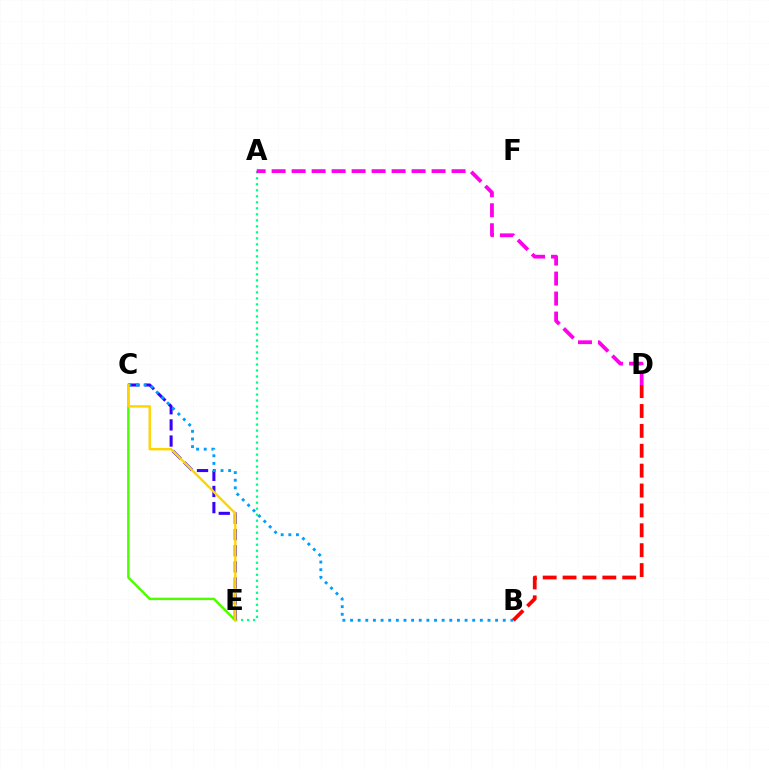{('A', 'E'): [{'color': '#00ff86', 'line_style': 'dotted', 'thickness': 1.63}], ('C', 'E'): [{'color': '#3700ff', 'line_style': 'dashed', 'thickness': 2.19}, {'color': '#4fff00', 'line_style': 'solid', 'thickness': 1.75}, {'color': '#ffd500', 'line_style': 'solid', 'thickness': 1.73}], ('B', 'C'): [{'color': '#009eff', 'line_style': 'dotted', 'thickness': 2.07}], ('B', 'D'): [{'color': '#ff0000', 'line_style': 'dashed', 'thickness': 2.7}], ('A', 'D'): [{'color': '#ff00ed', 'line_style': 'dashed', 'thickness': 2.72}]}